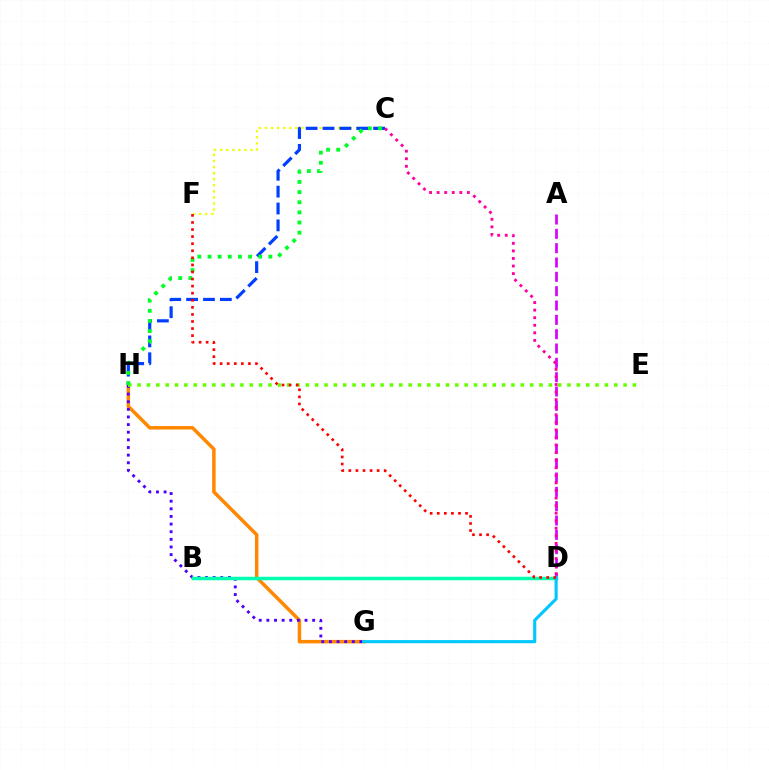{('G', 'H'): [{'color': '#ff8800', 'line_style': 'solid', 'thickness': 2.52}, {'color': '#4f00ff', 'line_style': 'dotted', 'thickness': 2.07}], ('C', 'F'): [{'color': '#eeff00', 'line_style': 'dotted', 'thickness': 1.65}], ('A', 'D'): [{'color': '#d600ff', 'line_style': 'dashed', 'thickness': 1.95}], ('C', 'H'): [{'color': '#003fff', 'line_style': 'dashed', 'thickness': 2.29}, {'color': '#00ff27', 'line_style': 'dotted', 'thickness': 2.76}], ('E', 'H'): [{'color': '#66ff00', 'line_style': 'dotted', 'thickness': 2.54}], ('B', 'D'): [{'color': '#00ffaf', 'line_style': 'solid', 'thickness': 2.51}], ('C', 'D'): [{'color': '#ff00a0', 'line_style': 'dotted', 'thickness': 2.06}], ('D', 'G'): [{'color': '#00c7ff', 'line_style': 'solid', 'thickness': 2.24}], ('D', 'F'): [{'color': '#ff0000', 'line_style': 'dotted', 'thickness': 1.92}]}